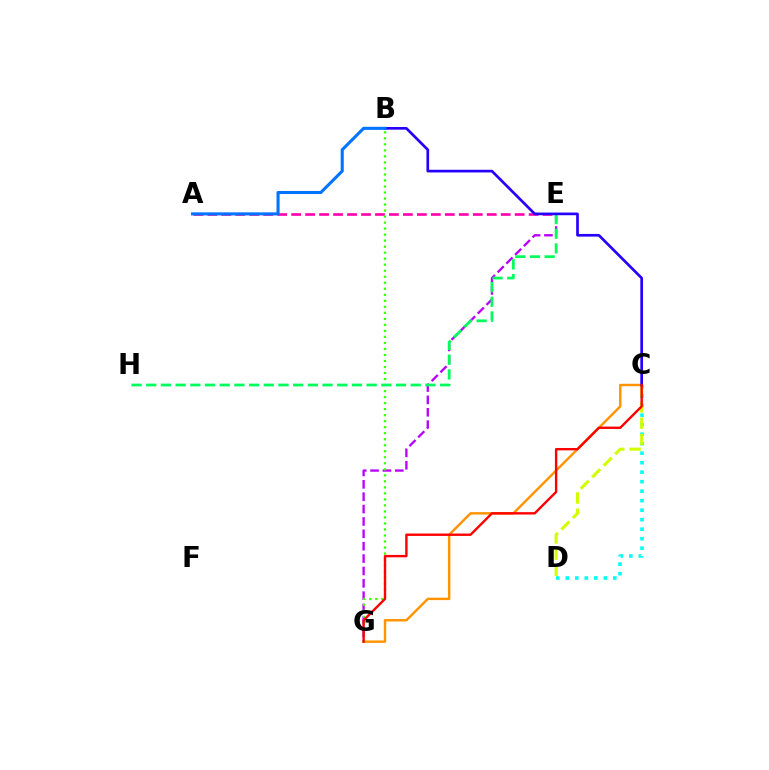{('C', 'G'): [{'color': '#ff9400', 'line_style': 'solid', 'thickness': 1.73}, {'color': '#ff0000', 'line_style': 'solid', 'thickness': 1.71}], ('E', 'G'): [{'color': '#b900ff', 'line_style': 'dashed', 'thickness': 1.68}], ('A', 'E'): [{'color': '#ff00ac', 'line_style': 'dashed', 'thickness': 1.9}], ('C', 'D'): [{'color': '#00fff6', 'line_style': 'dotted', 'thickness': 2.58}, {'color': '#d1ff00', 'line_style': 'dashed', 'thickness': 2.21}], ('B', 'G'): [{'color': '#3dff00', 'line_style': 'dotted', 'thickness': 1.63}], ('E', 'H'): [{'color': '#00ff5c', 'line_style': 'dashed', 'thickness': 2.0}], ('B', 'C'): [{'color': '#2500ff', 'line_style': 'solid', 'thickness': 1.93}], ('A', 'B'): [{'color': '#0074ff', 'line_style': 'solid', 'thickness': 2.22}]}